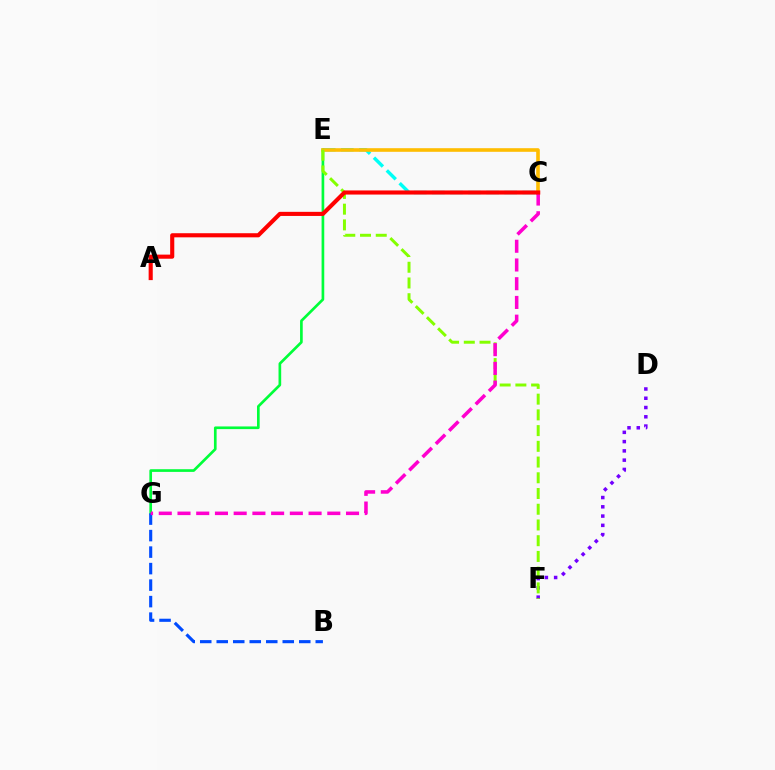{('C', 'E'): [{'color': '#00fff6', 'line_style': 'dashed', 'thickness': 2.46}, {'color': '#ffbd00', 'line_style': 'solid', 'thickness': 2.6}], ('E', 'G'): [{'color': '#00ff39', 'line_style': 'solid', 'thickness': 1.92}], ('D', 'F'): [{'color': '#7200ff', 'line_style': 'dotted', 'thickness': 2.52}], ('B', 'G'): [{'color': '#004bff', 'line_style': 'dashed', 'thickness': 2.24}], ('E', 'F'): [{'color': '#84ff00', 'line_style': 'dashed', 'thickness': 2.14}], ('C', 'G'): [{'color': '#ff00cf', 'line_style': 'dashed', 'thickness': 2.54}], ('A', 'C'): [{'color': '#ff0000', 'line_style': 'solid', 'thickness': 2.96}]}